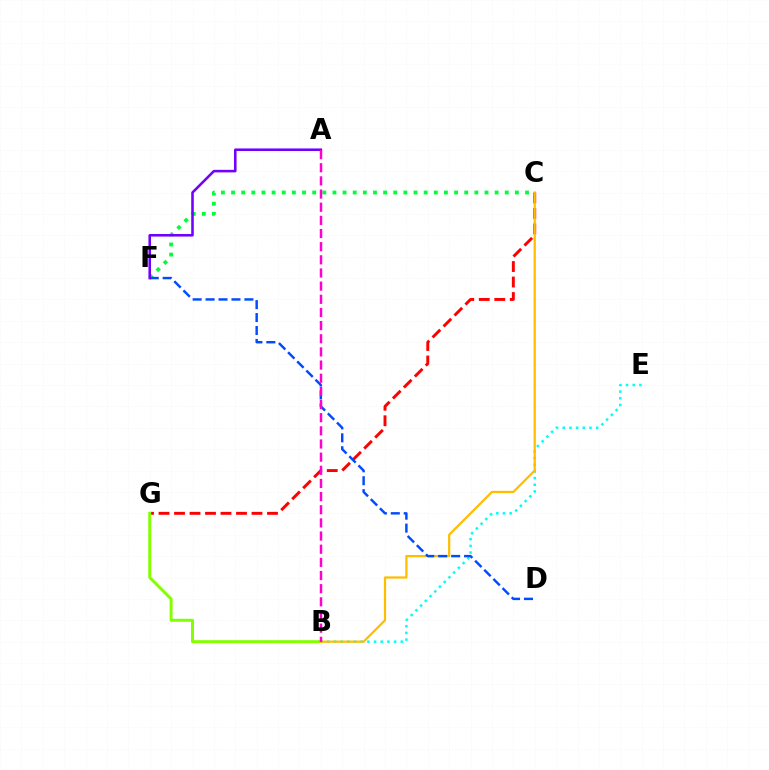{('C', 'G'): [{'color': '#ff0000', 'line_style': 'dashed', 'thickness': 2.11}], ('B', 'E'): [{'color': '#00fff6', 'line_style': 'dotted', 'thickness': 1.82}], ('B', 'G'): [{'color': '#84ff00', 'line_style': 'solid', 'thickness': 2.13}], ('C', 'F'): [{'color': '#00ff39', 'line_style': 'dotted', 'thickness': 2.75}], ('B', 'C'): [{'color': '#ffbd00', 'line_style': 'solid', 'thickness': 1.61}], ('D', 'F'): [{'color': '#004bff', 'line_style': 'dashed', 'thickness': 1.76}], ('A', 'F'): [{'color': '#7200ff', 'line_style': 'solid', 'thickness': 1.85}], ('A', 'B'): [{'color': '#ff00cf', 'line_style': 'dashed', 'thickness': 1.79}]}